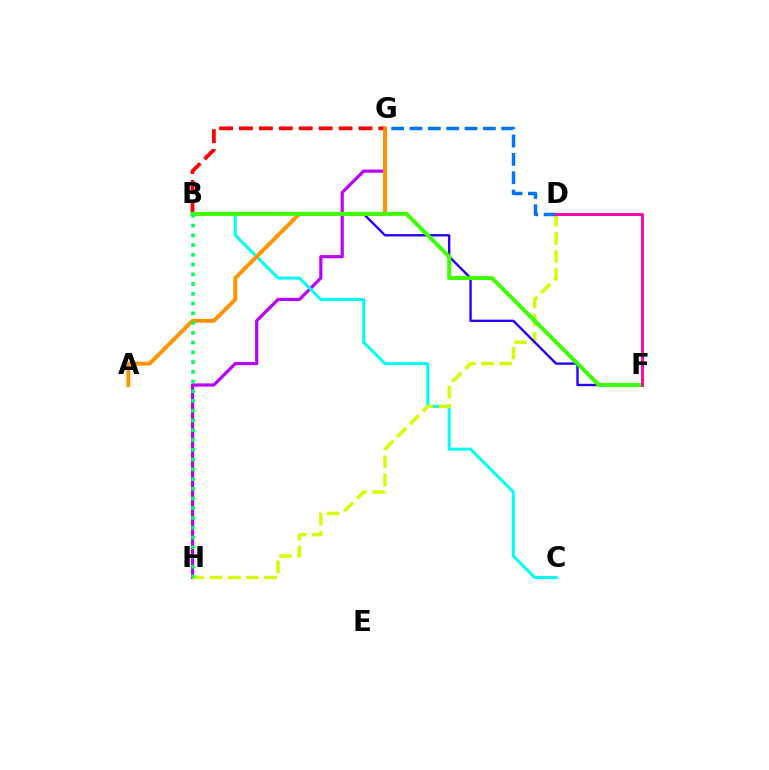{('G', 'H'): [{'color': '#b900ff', 'line_style': 'solid', 'thickness': 2.28}], ('B', 'C'): [{'color': '#00fff6', 'line_style': 'solid', 'thickness': 2.18}], ('D', 'H'): [{'color': '#d1ff00', 'line_style': 'dashed', 'thickness': 2.46}], ('B', 'G'): [{'color': '#ff0000', 'line_style': 'dashed', 'thickness': 2.71}], ('B', 'F'): [{'color': '#2500ff', 'line_style': 'solid', 'thickness': 1.71}, {'color': '#3dff00', 'line_style': 'solid', 'thickness': 2.87}], ('A', 'G'): [{'color': '#ff9400', 'line_style': 'solid', 'thickness': 2.84}], ('D', 'G'): [{'color': '#0074ff', 'line_style': 'dashed', 'thickness': 2.49}], ('B', 'H'): [{'color': '#00ff5c', 'line_style': 'dotted', 'thickness': 2.65}], ('D', 'F'): [{'color': '#ff00ac', 'line_style': 'solid', 'thickness': 2.07}]}